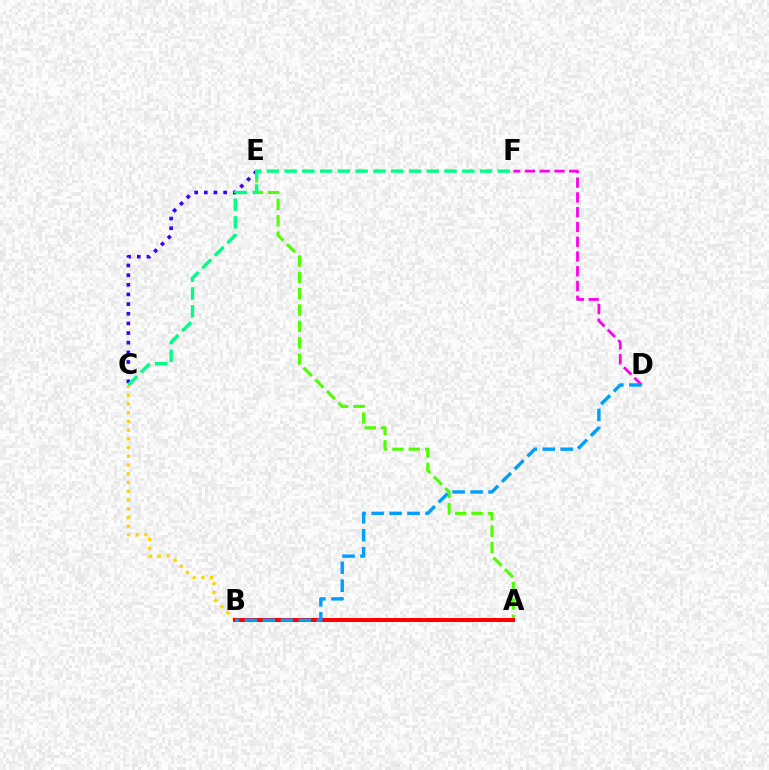{('A', 'E'): [{'color': '#4fff00', 'line_style': 'dashed', 'thickness': 2.22}], ('C', 'E'): [{'color': '#3700ff', 'line_style': 'dotted', 'thickness': 2.62}], ('D', 'F'): [{'color': '#ff00ed', 'line_style': 'dashed', 'thickness': 2.01}], ('B', 'C'): [{'color': '#ffd500', 'line_style': 'dotted', 'thickness': 2.37}], ('A', 'B'): [{'color': '#ff0000', 'line_style': 'solid', 'thickness': 2.89}], ('B', 'D'): [{'color': '#009eff', 'line_style': 'dashed', 'thickness': 2.44}], ('C', 'F'): [{'color': '#00ff86', 'line_style': 'dashed', 'thickness': 2.41}]}